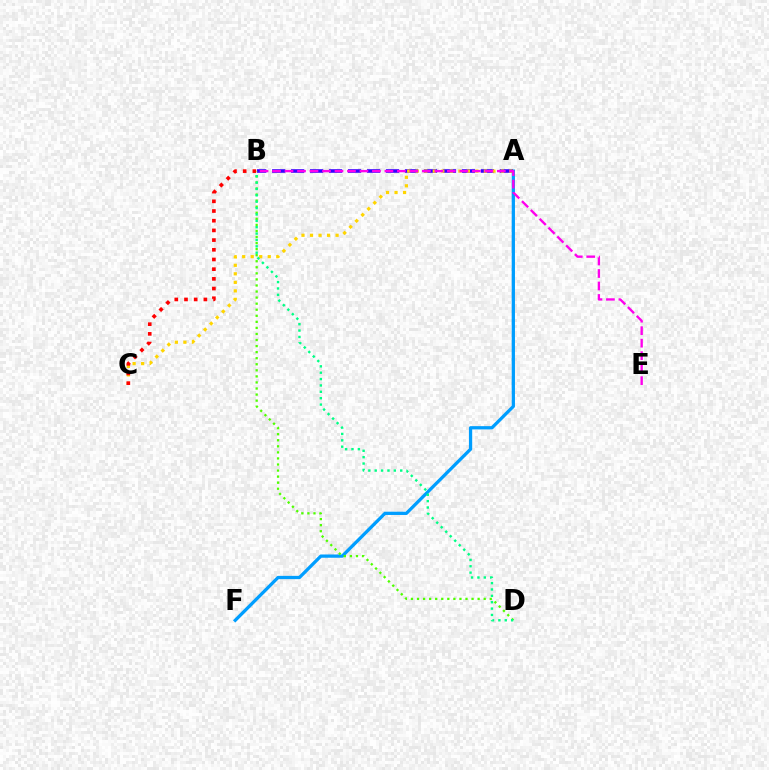{('A', 'F'): [{'color': '#009eff', 'line_style': 'solid', 'thickness': 2.36}], ('A', 'B'): [{'color': '#3700ff', 'line_style': 'dashed', 'thickness': 2.58}], ('B', 'D'): [{'color': '#4fff00', 'line_style': 'dotted', 'thickness': 1.65}, {'color': '#00ff86', 'line_style': 'dotted', 'thickness': 1.73}], ('A', 'C'): [{'color': '#ffd500', 'line_style': 'dotted', 'thickness': 2.31}], ('B', 'E'): [{'color': '#ff00ed', 'line_style': 'dashed', 'thickness': 1.7}], ('B', 'C'): [{'color': '#ff0000', 'line_style': 'dotted', 'thickness': 2.63}]}